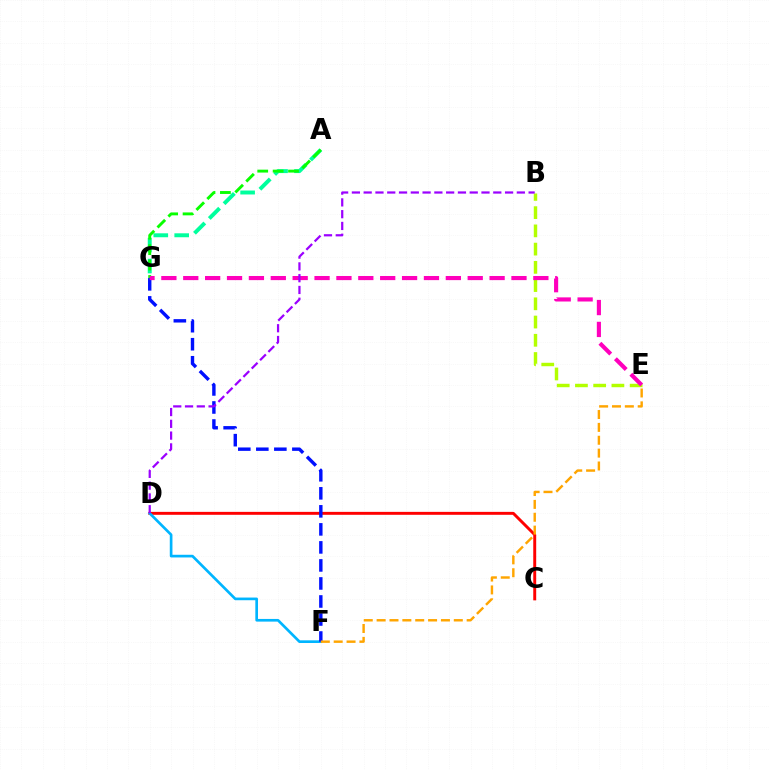{('C', 'D'): [{'color': '#ff0000', 'line_style': 'solid', 'thickness': 2.11}], ('D', 'F'): [{'color': '#00b5ff', 'line_style': 'solid', 'thickness': 1.93}], ('B', 'E'): [{'color': '#b3ff00', 'line_style': 'dashed', 'thickness': 2.48}], ('A', 'G'): [{'color': '#00ff9d', 'line_style': 'dashed', 'thickness': 2.84}, {'color': '#08ff00', 'line_style': 'dashed', 'thickness': 2.09}], ('F', 'G'): [{'color': '#0010ff', 'line_style': 'dashed', 'thickness': 2.45}], ('E', 'F'): [{'color': '#ffa500', 'line_style': 'dashed', 'thickness': 1.75}], ('E', 'G'): [{'color': '#ff00bd', 'line_style': 'dashed', 'thickness': 2.97}], ('B', 'D'): [{'color': '#9b00ff', 'line_style': 'dashed', 'thickness': 1.6}]}